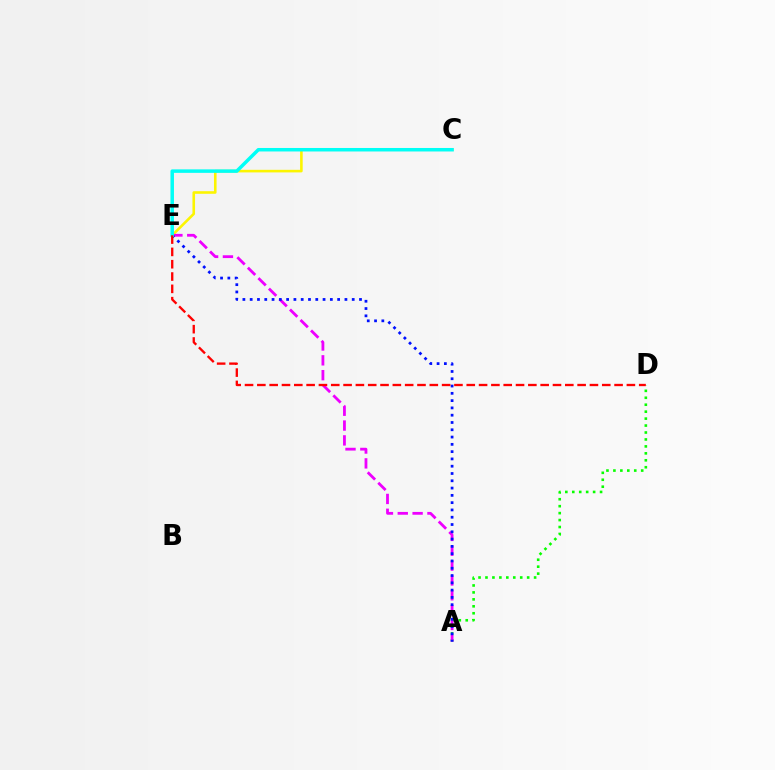{('C', 'E'): [{'color': '#fcf500', 'line_style': 'solid', 'thickness': 1.87}, {'color': '#00fff6', 'line_style': 'solid', 'thickness': 2.51}], ('A', 'D'): [{'color': '#08ff00', 'line_style': 'dotted', 'thickness': 1.89}], ('A', 'E'): [{'color': '#ee00ff', 'line_style': 'dashed', 'thickness': 2.02}, {'color': '#0010ff', 'line_style': 'dotted', 'thickness': 1.98}], ('D', 'E'): [{'color': '#ff0000', 'line_style': 'dashed', 'thickness': 1.67}]}